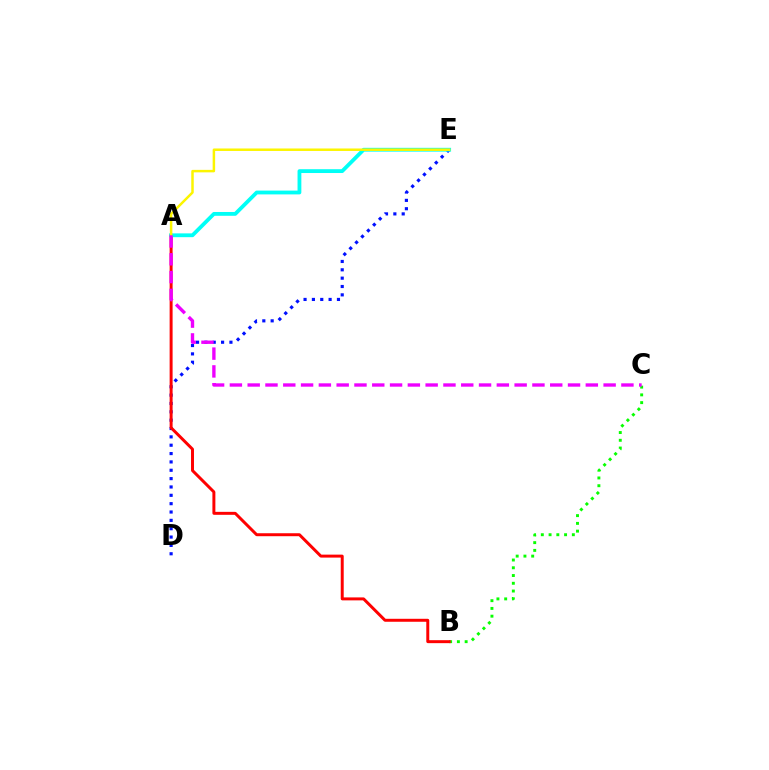{('D', 'E'): [{'color': '#0010ff', 'line_style': 'dotted', 'thickness': 2.27}], ('B', 'C'): [{'color': '#08ff00', 'line_style': 'dotted', 'thickness': 2.11}], ('A', 'B'): [{'color': '#ff0000', 'line_style': 'solid', 'thickness': 2.14}], ('A', 'E'): [{'color': '#00fff6', 'line_style': 'solid', 'thickness': 2.74}, {'color': '#fcf500', 'line_style': 'solid', 'thickness': 1.79}], ('A', 'C'): [{'color': '#ee00ff', 'line_style': 'dashed', 'thickness': 2.42}]}